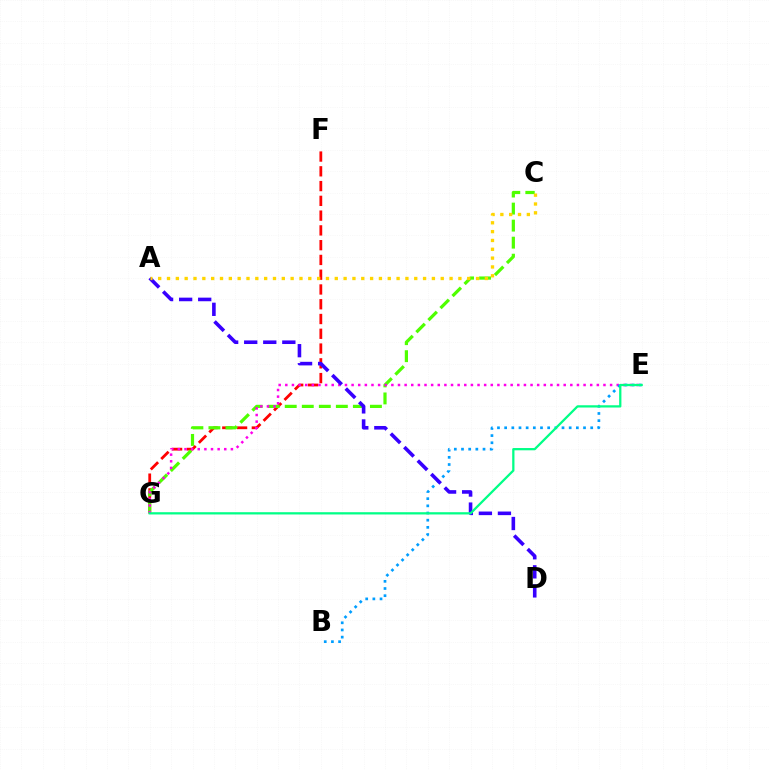{('F', 'G'): [{'color': '#ff0000', 'line_style': 'dashed', 'thickness': 2.01}], ('C', 'G'): [{'color': '#4fff00', 'line_style': 'dashed', 'thickness': 2.31}], ('E', 'G'): [{'color': '#ff00ed', 'line_style': 'dotted', 'thickness': 1.8}, {'color': '#00ff86', 'line_style': 'solid', 'thickness': 1.63}], ('B', 'E'): [{'color': '#009eff', 'line_style': 'dotted', 'thickness': 1.95}], ('A', 'D'): [{'color': '#3700ff', 'line_style': 'dashed', 'thickness': 2.59}], ('A', 'C'): [{'color': '#ffd500', 'line_style': 'dotted', 'thickness': 2.4}]}